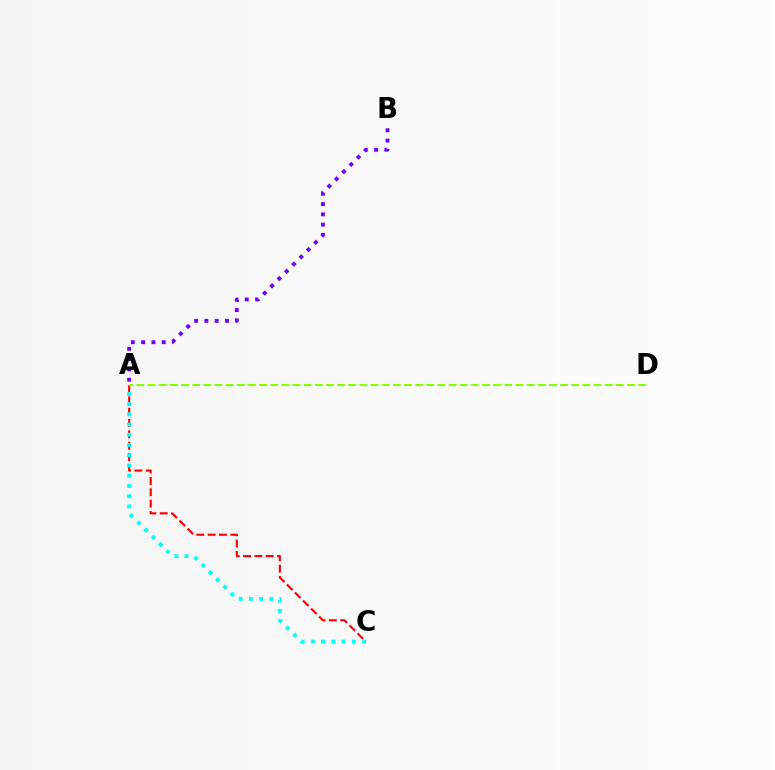{('A', 'B'): [{'color': '#7200ff', 'line_style': 'dotted', 'thickness': 2.8}], ('A', 'C'): [{'color': '#ff0000', 'line_style': 'dashed', 'thickness': 1.54}, {'color': '#00fff6', 'line_style': 'dotted', 'thickness': 2.78}], ('A', 'D'): [{'color': '#84ff00', 'line_style': 'dashed', 'thickness': 1.51}]}